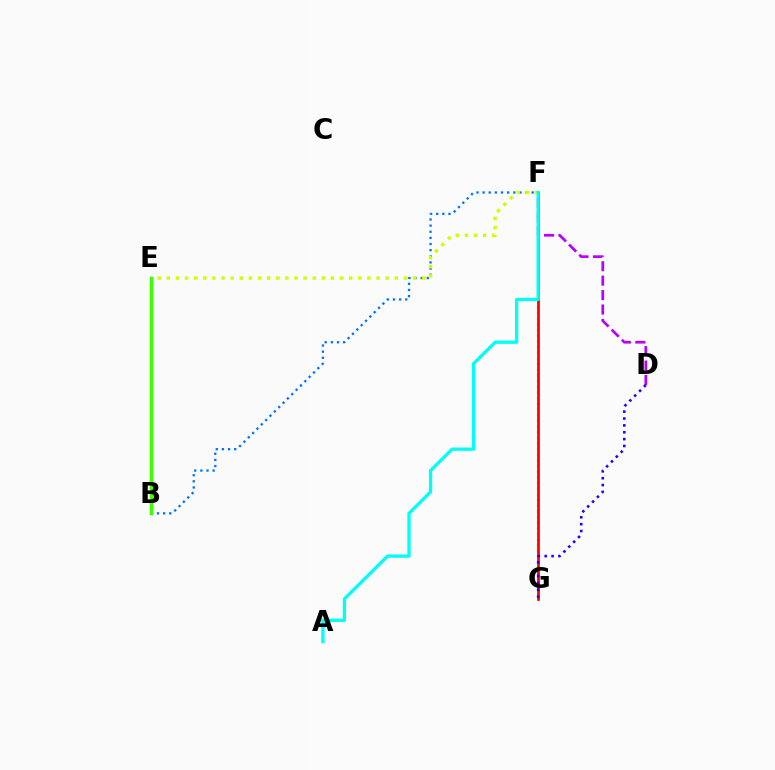{('B', 'E'): [{'color': '#ff00ac', 'line_style': 'solid', 'thickness': 2.24}, {'color': '#00ff5c', 'line_style': 'dotted', 'thickness': 1.91}, {'color': '#3dff00', 'line_style': 'solid', 'thickness': 2.51}], ('B', 'F'): [{'color': '#0074ff', 'line_style': 'dotted', 'thickness': 1.67}], ('D', 'F'): [{'color': '#b900ff', 'line_style': 'dashed', 'thickness': 1.96}], ('F', 'G'): [{'color': '#ff9400', 'line_style': 'dotted', 'thickness': 1.54}, {'color': '#ff0000', 'line_style': 'solid', 'thickness': 1.97}], ('E', 'F'): [{'color': '#d1ff00', 'line_style': 'dotted', 'thickness': 2.48}], ('A', 'F'): [{'color': '#00fff6', 'line_style': 'solid', 'thickness': 2.36}], ('D', 'G'): [{'color': '#2500ff', 'line_style': 'dotted', 'thickness': 1.87}]}